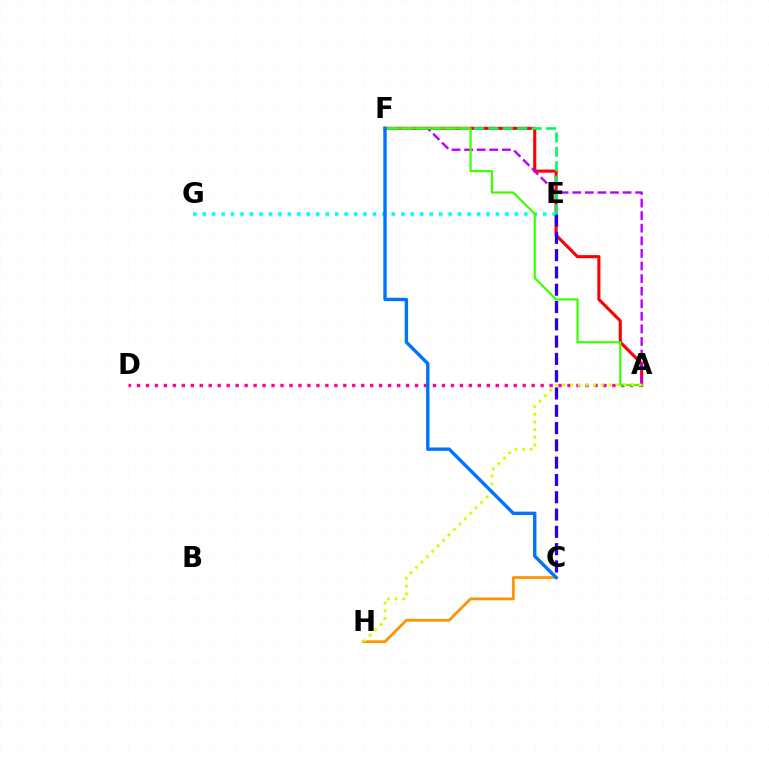{('A', 'F'): [{'color': '#ff0000', 'line_style': 'solid', 'thickness': 2.24}, {'color': '#b900ff', 'line_style': 'dashed', 'thickness': 1.71}, {'color': '#3dff00', 'line_style': 'solid', 'thickness': 1.58}], ('E', 'G'): [{'color': '#00fff6', 'line_style': 'dotted', 'thickness': 2.57}], ('A', 'D'): [{'color': '#ff00ac', 'line_style': 'dotted', 'thickness': 2.44}], ('C', 'E'): [{'color': '#2500ff', 'line_style': 'dashed', 'thickness': 2.35}], ('E', 'F'): [{'color': '#00ff5c', 'line_style': 'dashed', 'thickness': 1.96}], ('C', 'H'): [{'color': '#ff9400', 'line_style': 'solid', 'thickness': 2.01}], ('A', 'H'): [{'color': '#d1ff00', 'line_style': 'dotted', 'thickness': 2.08}], ('C', 'F'): [{'color': '#0074ff', 'line_style': 'solid', 'thickness': 2.44}]}